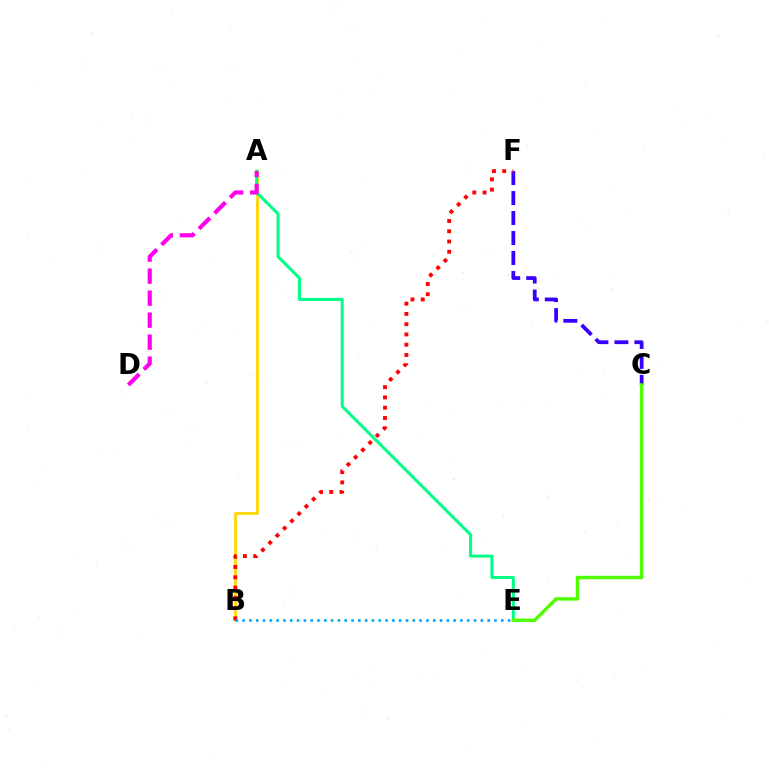{('C', 'F'): [{'color': '#3700ff', 'line_style': 'dashed', 'thickness': 2.71}], ('A', 'B'): [{'color': '#ffd500', 'line_style': 'solid', 'thickness': 2.01}], ('A', 'E'): [{'color': '#00ff86', 'line_style': 'solid', 'thickness': 2.18}], ('C', 'E'): [{'color': '#4fff00', 'line_style': 'solid', 'thickness': 2.49}], ('B', 'F'): [{'color': '#ff0000', 'line_style': 'dotted', 'thickness': 2.79}], ('B', 'E'): [{'color': '#009eff', 'line_style': 'dotted', 'thickness': 1.85}], ('A', 'D'): [{'color': '#ff00ed', 'line_style': 'dashed', 'thickness': 2.99}]}